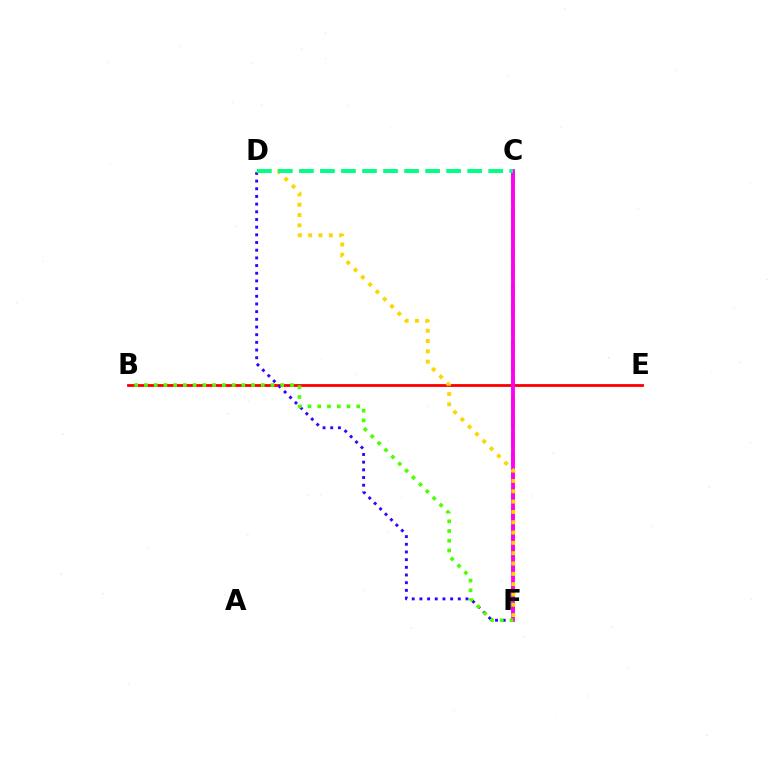{('B', 'E'): [{'color': '#ff0000', 'line_style': 'solid', 'thickness': 2.03}], ('D', 'F'): [{'color': '#3700ff', 'line_style': 'dotted', 'thickness': 2.09}, {'color': '#ffd500', 'line_style': 'dotted', 'thickness': 2.8}], ('C', 'F'): [{'color': '#009eff', 'line_style': 'dashed', 'thickness': 2.54}, {'color': '#ff00ed', 'line_style': 'solid', 'thickness': 2.76}], ('B', 'F'): [{'color': '#4fff00', 'line_style': 'dotted', 'thickness': 2.64}], ('C', 'D'): [{'color': '#00ff86', 'line_style': 'dashed', 'thickness': 2.86}]}